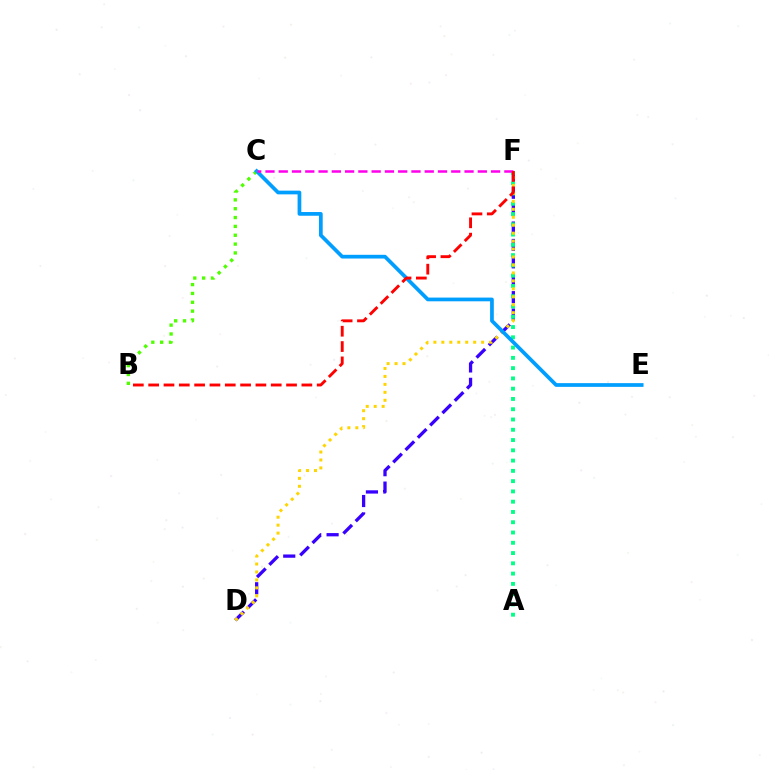{('D', 'F'): [{'color': '#3700ff', 'line_style': 'dashed', 'thickness': 2.36}, {'color': '#ffd500', 'line_style': 'dotted', 'thickness': 2.16}], ('B', 'C'): [{'color': '#4fff00', 'line_style': 'dotted', 'thickness': 2.4}], ('A', 'F'): [{'color': '#00ff86', 'line_style': 'dotted', 'thickness': 2.79}], ('C', 'E'): [{'color': '#009eff', 'line_style': 'solid', 'thickness': 2.68}], ('C', 'F'): [{'color': '#ff00ed', 'line_style': 'dashed', 'thickness': 1.8}], ('B', 'F'): [{'color': '#ff0000', 'line_style': 'dashed', 'thickness': 2.08}]}